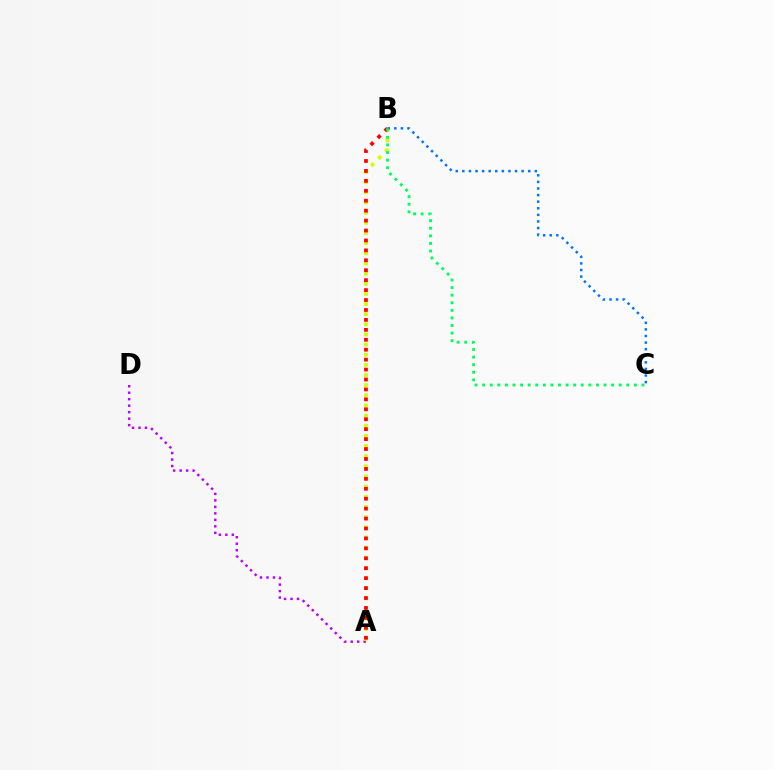{('A', 'D'): [{'color': '#b900ff', 'line_style': 'dotted', 'thickness': 1.76}], ('A', 'B'): [{'color': '#d1ff00', 'line_style': 'dotted', 'thickness': 2.76}, {'color': '#ff0000', 'line_style': 'dotted', 'thickness': 2.7}], ('B', 'C'): [{'color': '#0074ff', 'line_style': 'dotted', 'thickness': 1.79}, {'color': '#00ff5c', 'line_style': 'dotted', 'thickness': 2.06}]}